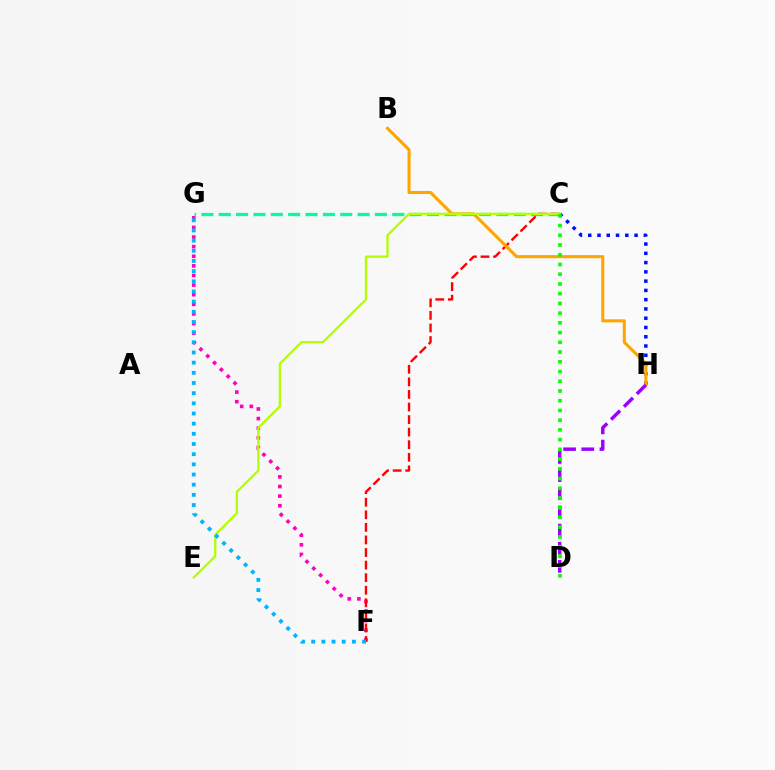{('F', 'G'): [{'color': '#ff00bd', 'line_style': 'dotted', 'thickness': 2.61}, {'color': '#00b5ff', 'line_style': 'dotted', 'thickness': 2.76}], ('C', 'G'): [{'color': '#00ff9d', 'line_style': 'dashed', 'thickness': 2.36}], ('C', 'F'): [{'color': '#ff0000', 'line_style': 'dashed', 'thickness': 1.71}], ('C', 'H'): [{'color': '#0010ff', 'line_style': 'dotted', 'thickness': 2.52}], ('B', 'H'): [{'color': '#ffa500', 'line_style': 'solid', 'thickness': 2.21}], ('D', 'H'): [{'color': '#9b00ff', 'line_style': 'dashed', 'thickness': 2.47}], ('C', 'E'): [{'color': '#b3ff00', 'line_style': 'solid', 'thickness': 1.65}], ('C', 'D'): [{'color': '#08ff00', 'line_style': 'dotted', 'thickness': 2.64}]}